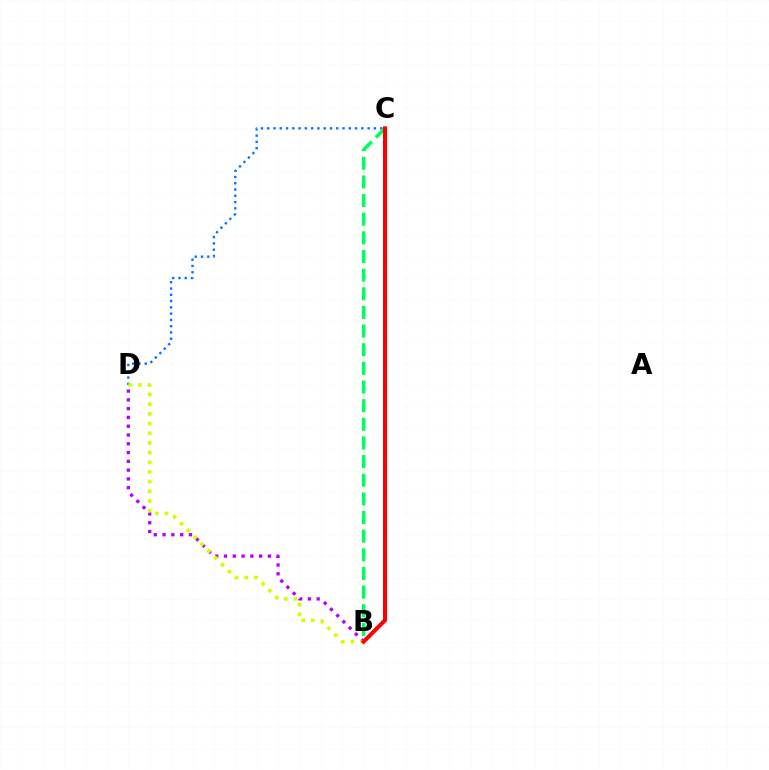{('C', 'D'): [{'color': '#0074ff', 'line_style': 'dotted', 'thickness': 1.71}], ('B', 'D'): [{'color': '#b900ff', 'line_style': 'dotted', 'thickness': 2.39}, {'color': '#d1ff00', 'line_style': 'dotted', 'thickness': 2.63}], ('B', 'C'): [{'color': '#00ff5c', 'line_style': 'dashed', 'thickness': 2.53}, {'color': '#ff0000', 'line_style': 'solid', 'thickness': 2.9}]}